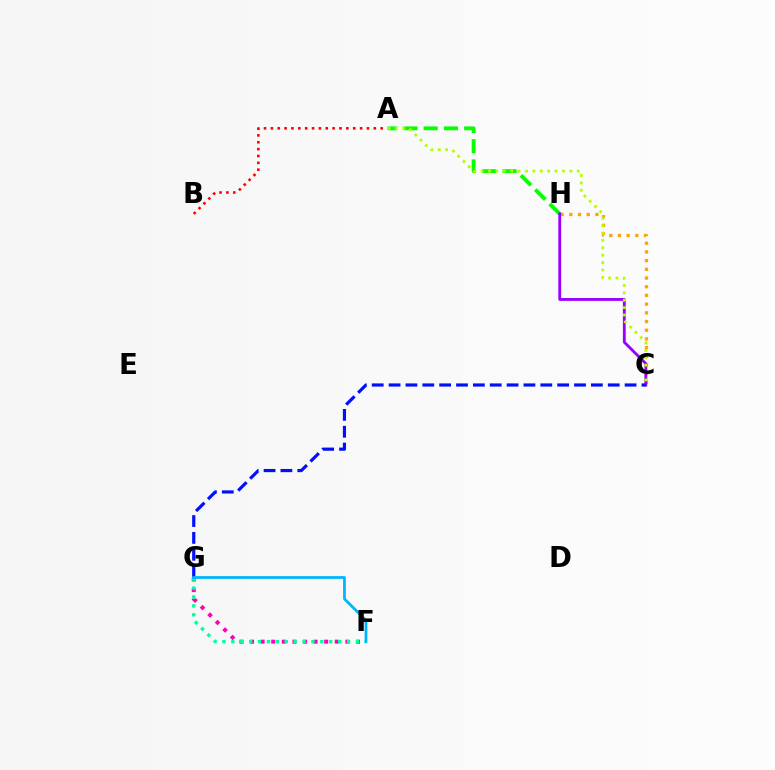{('F', 'G'): [{'color': '#ff00bd', 'line_style': 'dotted', 'thickness': 2.88}, {'color': '#00ff9d', 'line_style': 'dotted', 'thickness': 2.42}, {'color': '#00b5ff', 'line_style': 'solid', 'thickness': 1.99}], ('A', 'B'): [{'color': '#ff0000', 'line_style': 'dotted', 'thickness': 1.86}], ('C', 'H'): [{'color': '#ffa500', 'line_style': 'dotted', 'thickness': 2.36}, {'color': '#9b00ff', 'line_style': 'solid', 'thickness': 2.05}], ('A', 'H'): [{'color': '#08ff00', 'line_style': 'dashed', 'thickness': 2.75}], ('A', 'C'): [{'color': '#b3ff00', 'line_style': 'dotted', 'thickness': 2.01}], ('C', 'G'): [{'color': '#0010ff', 'line_style': 'dashed', 'thickness': 2.29}]}